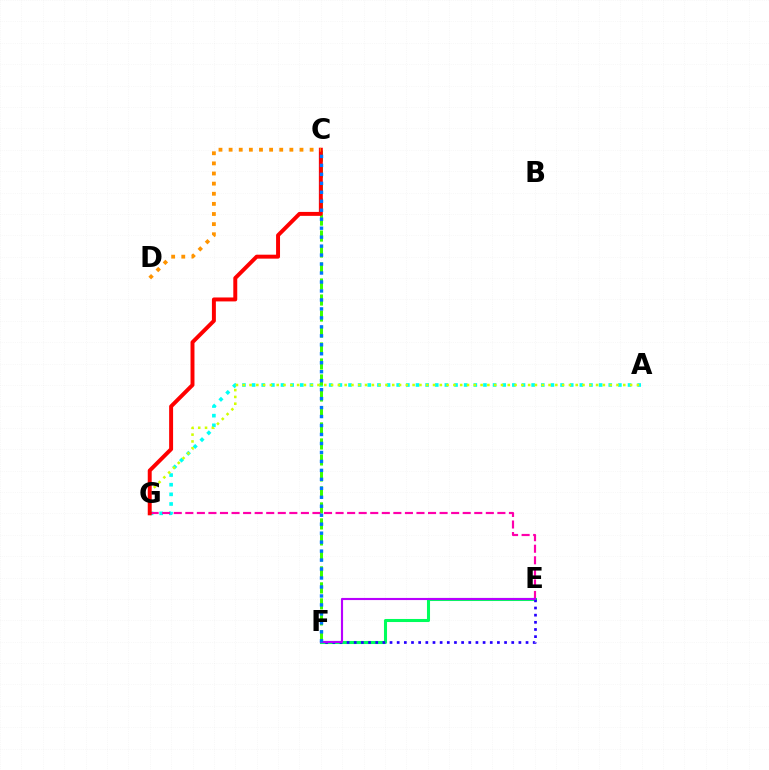{('A', 'G'): [{'color': '#00fff6', 'line_style': 'dotted', 'thickness': 2.62}, {'color': '#d1ff00', 'line_style': 'dotted', 'thickness': 1.85}], ('E', 'F'): [{'color': '#00ff5c', 'line_style': 'solid', 'thickness': 2.2}, {'color': '#2500ff', 'line_style': 'dotted', 'thickness': 1.94}, {'color': '#b900ff', 'line_style': 'solid', 'thickness': 1.54}], ('C', 'F'): [{'color': '#3dff00', 'line_style': 'dashed', 'thickness': 2.17}, {'color': '#0074ff', 'line_style': 'dotted', 'thickness': 2.44}], ('E', 'G'): [{'color': '#ff00ac', 'line_style': 'dashed', 'thickness': 1.57}], ('C', 'G'): [{'color': '#ff0000', 'line_style': 'solid', 'thickness': 2.84}], ('C', 'D'): [{'color': '#ff9400', 'line_style': 'dotted', 'thickness': 2.75}]}